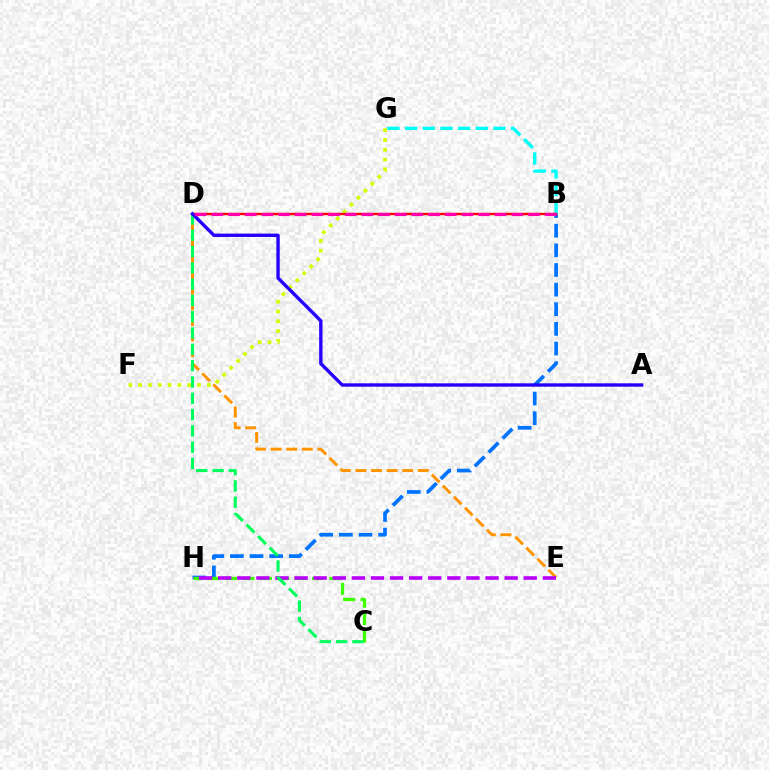{('F', 'G'): [{'color': '#d1ff00', 'line_style': 'dotted', 'thickness': 2.66}], ('B', 'G'): [{'color': '#00fff6', 'line_style': 'dashed', 'thickness': 2.4}], ('B', 'H'): [{'color': '#0074ff', 'line_style': 'dashed', 'thickness': 2.67}], ('D', 'E'): [{'color': '#ff9400', 'line_style': 'dashed', 'thickness': 2.12}], ('C', 'H'): [{'color': '#3dff00', 'line_style': 'dashed', 'thickness': 2.36}], ('E', 'H'): [{'color': '#b900ff', 'line_style': 'dashed', 'thickness': 2.59}], ('C', 'D'): [{'color': '#00ff5c', 'line_style': 'dashed', 'thickness': 2.21}], ('B', 'D'): [{'color': '#ff0000', 'line_style': 'solid', 'thickness': 1.74}, {'color': '#ff00ac', 'line_style': 'dashed', 'thickness': 2.26}], ('A', 'D'): [{'color': '#2500ff', 'line_style': 'solid', 'thickness': 2.42}]}